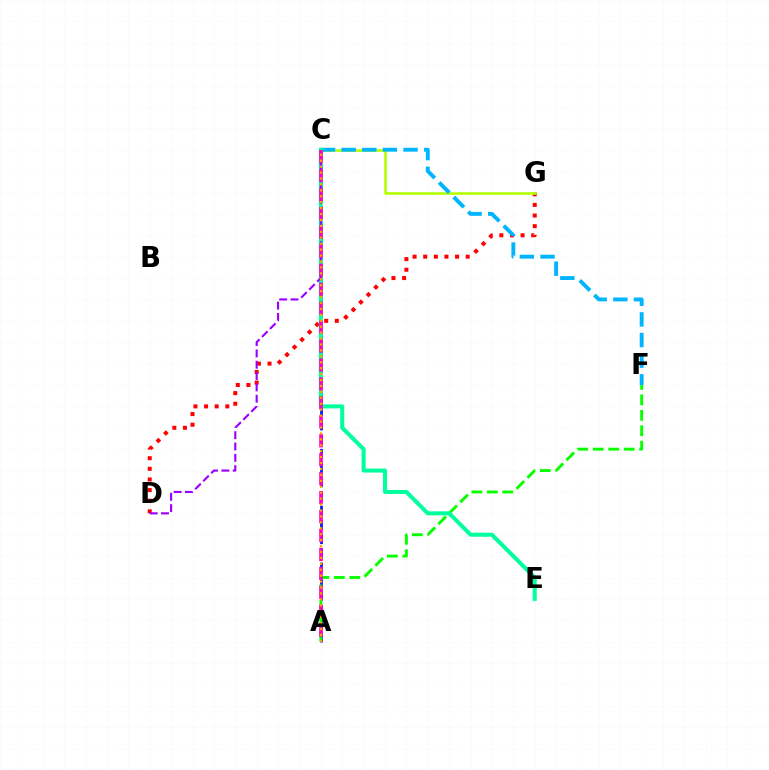{('A', 'C'): [{'color': '#0010ff', 'line_style': 'dashed', 'thickness': 1.93}, {'color': '#ff00bd', 'line_style': 'dashed', 'thickness': 2.57}, {'color': '#ffa500', 'line_style': 'dotted', 'thickness': 1.61}], ('D', 'G'): [{'color': '#ff0000', 'line_style': 'dotted', 'thickness': 2.89}], ('C', 'G'): [{'color': '#b3ff00', 'line_style': 'solid', 'thickness': 1.86}], ('A', 'F'): [{'color': '#08ff00', 'line_style': 'dashed', 'thickness': 2.1}], ('C', 'F'): [{'color': '#00b5ff', 'line_style': 'dashed', 'thickness': 2.8}], ('C', 'E'): [{'color': '#00ff9d', 'line_style': 'solid', 'thickness': 2.89}], ('C', 'D'): [{'color': '#9b00ff', 'line_style': 'dashed', 'thickness': 1.54}]}